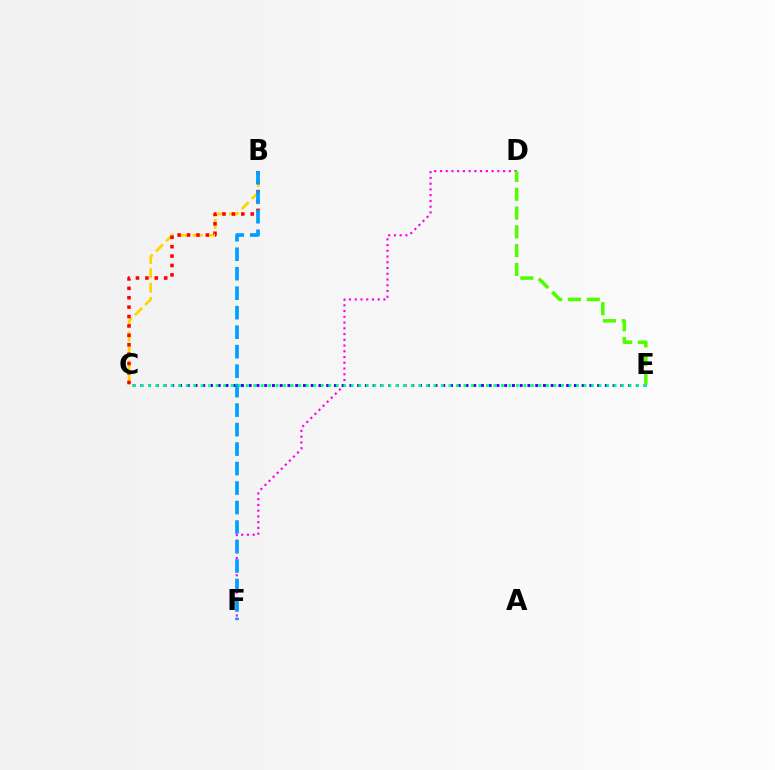{('D', 'F'): [{'color': '#ff00ed', 'line_style': 'dotted', 'thickness': 1.56}], ('B', 'C'): [{'color': '#ffd500', 'line_style': 'dashed', 'thickness': 1.97}, {'color': '#ff0000', 'line_style': 'dotted', 'thickness': 2.56}], ('C', 'E'): [{'color': '#3700ff', 'line_style': 'dotted', 'thickness': 2.1}, {'color': '#00ff86', 'line_style': 'dotted', 'thickness': 2.04}], ('D', 'E'): [{'color': '#4fff00', 'line_style': 'dashed', 'thickness': 2.55}], ('B', 'F'): [{'color': '#009eff', 'line_style': 'dashed', 'thickness': 2.65}]}